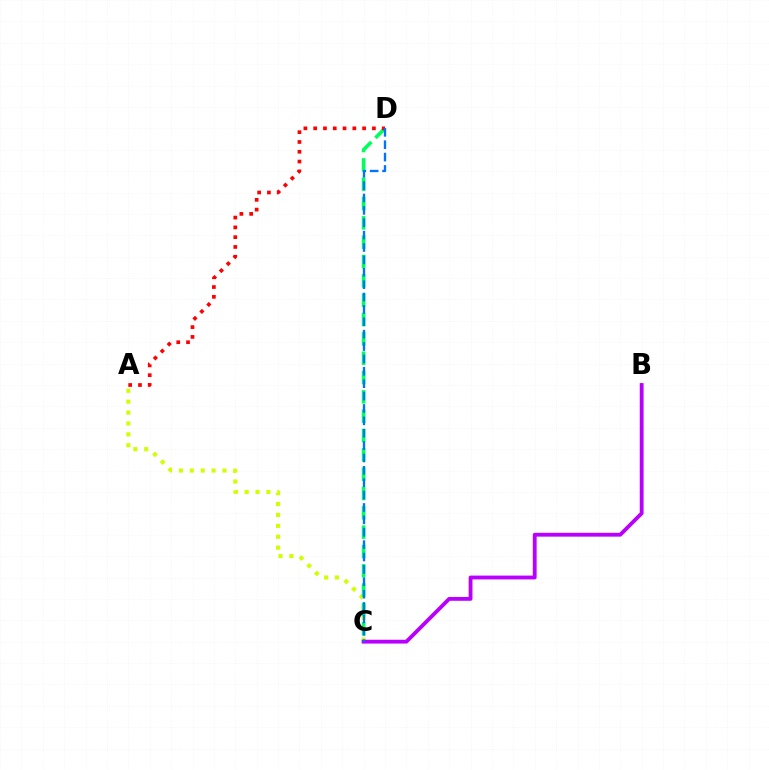{('A', 'C'): [{'color': '#d1ff00', 'line_style': 'dotted', 'thickness': 2.96}], ('C', 'D'): [{'color': '#00ff5c', 'line_style': 'dashed', 'thickness': 2.63}, {'color': '#0074ff', 'line_style': 'dashed', 'thickness': 1.68}], ('B', 'C'): [{'color': '#b900ff', 'line_style': 'solid', 'thickness': 2.75}], ('A', 'D'): [{'color': '#ff0000', 'line_style': 'dotted', 'thickness': 2.66}]}